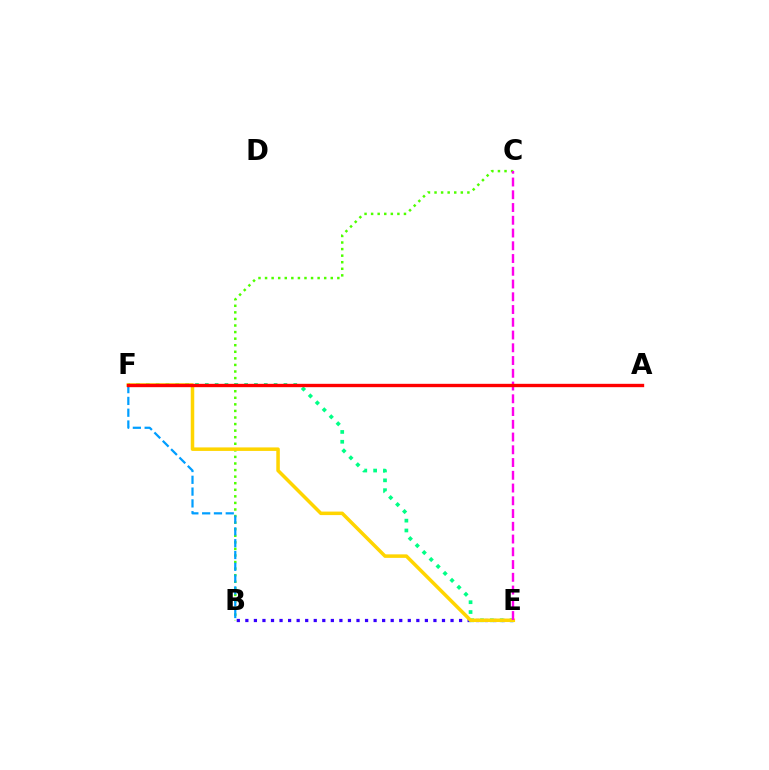{('B', 'E'): [{'color': '#3700ff', 'line_style': 'dotted', 'thickness': 2.32}], ('B', 'C'): [{'color': '#4fff00', 'line_style': 'dotted', 'thickness': 1.79}], ('E', 'F'): [{'color': '#00ff86', 'line_style': 'dotted', 'thickness': 2.67}, {'color': '#ffd500', 'line_style': 'solid', 'thickness': 2.53}], ('C', 'E'): [{'color': '#ff00ed', 'line_style': 'dashed', 'thickness': 1.73}], ('B', 'F'): [{'color': '#009eff', 'line_style': 'dashed', 'thickness': 1.6}], ('A', 'F'): [{'color': '#ff0000', 'line_style': 'solid', 'thickness': 2.42}]}